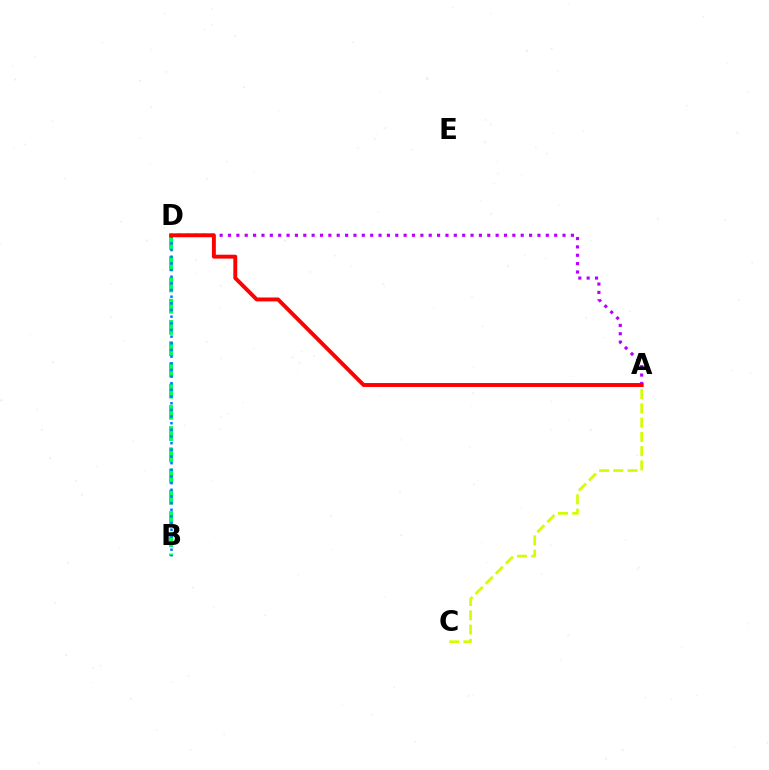{('B', 'D'): [{'color': '#00ff5c', 'line_style': 'dashed', 'thickness': 2.89}, {'color': '#0074ff', 'line_style': 'dotted', 'thickness': 1.81}], ('A', 'D'): [{'color': '#b900ff', 'line_style': 'dotted', 'thickness': 2.27}, {'color': '#ff0000', 'line_style': 'solid', 'thickness': 2.82}], ('A', 'C'): [{'color': '#d1ff00', 'line_style': 'dashed', 'thickness': 1.94}]}